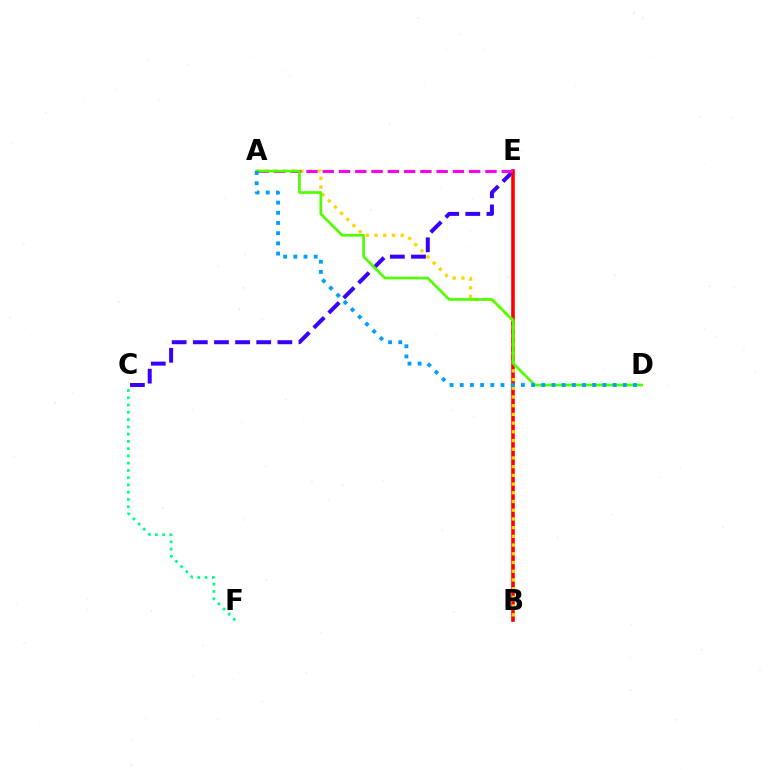{('C', 'E'): [{'color': '#3700ff', 'line_style': 'dashed', 'thickness': 2.87}], ('B', 'E'): [{'color': '#ff0000', 'line_style': 'solid', 'thickness': 2.59}], ('C', 'F'): [{'color': '#00ff86', 'line_style': 'dotted', 'thickness': 1.97}], ('A', 'B'): [{'color': '#ffd500', 'line_style': 'dotted', 'thickness': 2.37}], ('A', 'E'): [{'color': '#ff00ed', 'line_style': 'dashed', 'thickness': 2.21}], ('A', 'D'): [{'color': '#4fff00', 'line_style': 'solid', 'thickness': 1.93}, {'color': '#009eff', 'line_style': 'dotted', 'thickness': 2.77}]}